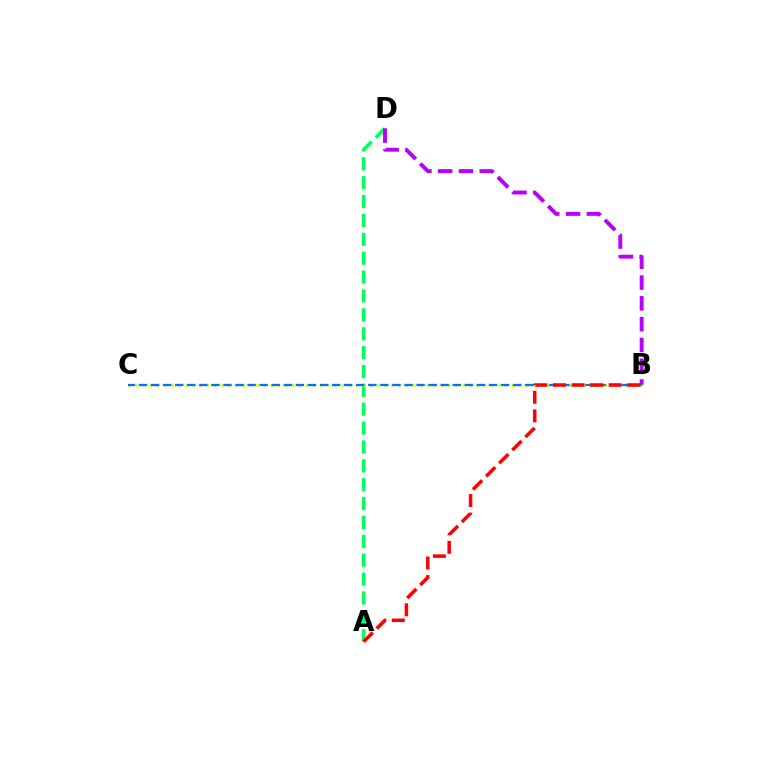{('A', 'D'): [{'color': '#00ff5c', 'line_style': 'dashed', 'thickness': 2.56}], ('B', 'D'): [{'color': '#b900ff', 'line_style': 'dashed', 'thickness': 2.82}], ('B', 'C'): [{'color': '#d1ff00', 'line_style': 'dotted', 'thickness': 1.93}, {'color': '#0074ff', 'line_style': 'dashed', 'thickness': 1.64}], ('A', 'B'): [{'color': '#ff0000', 'line_style': 'dashed', 'thickness': 2.52}]}